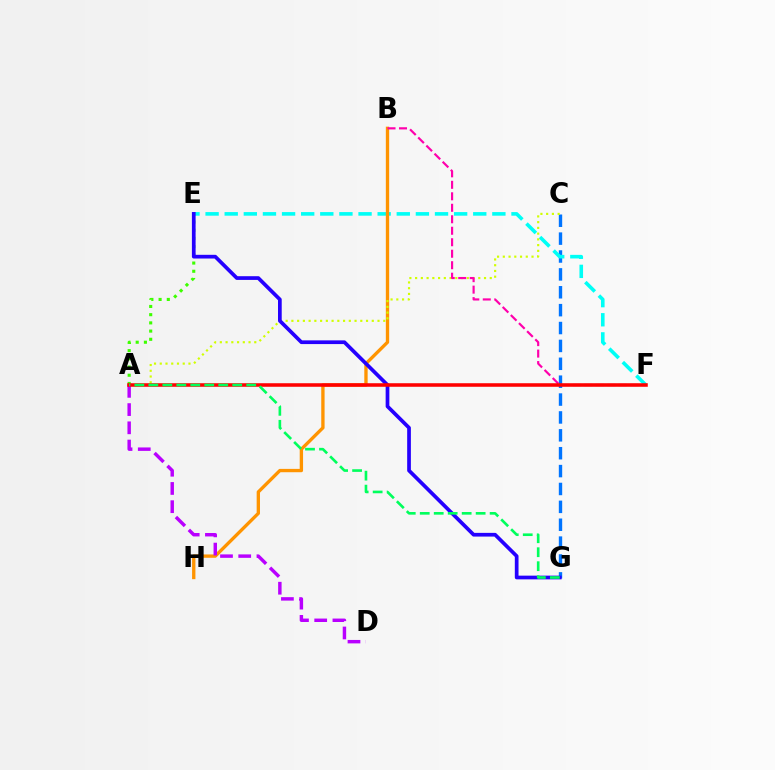{('C', 'G'): [{'color': '#0074ff', 'line_style': 'dashed', 'thickness': 2.43}], ('A', 'E'): [{'color': '#3dff00', 'line_style': 'dotted', 'thickness': 2.23}], ('E', 'F'): [{'color': '#00fff6', 'line_style': 'dashed', 'thickness': 2.6}], ('B', 'H'): [{'color': '#ff9400', 'line_style': 'solid', 'thickness': 2.4}], ('A', 'C'): [{'color': '#d1ff00', 'line_style': 'dotted', 'thickness': 1.56}], ('B', 'F'): [{'color': '#ff00ac', 'line_style': 'dashed', 'thickness': 1.56}], ('E', 'G'): [{'color': '#2500ff', 'line_style': 'solid', 'thickness': 2.67}], ('A', 'D'): [{'color': '#b900ff', 'line_style': 'dashed', 'thickness': 2.48}], ('A', 'F'): [{'color': '#ff0000', 'line_style': 'solid', 'thickness': 2.55}], ('A', 'G'): [{'color': '#00ff5c', 'line_style': 'dashed', 'thickness': 1.9}]}